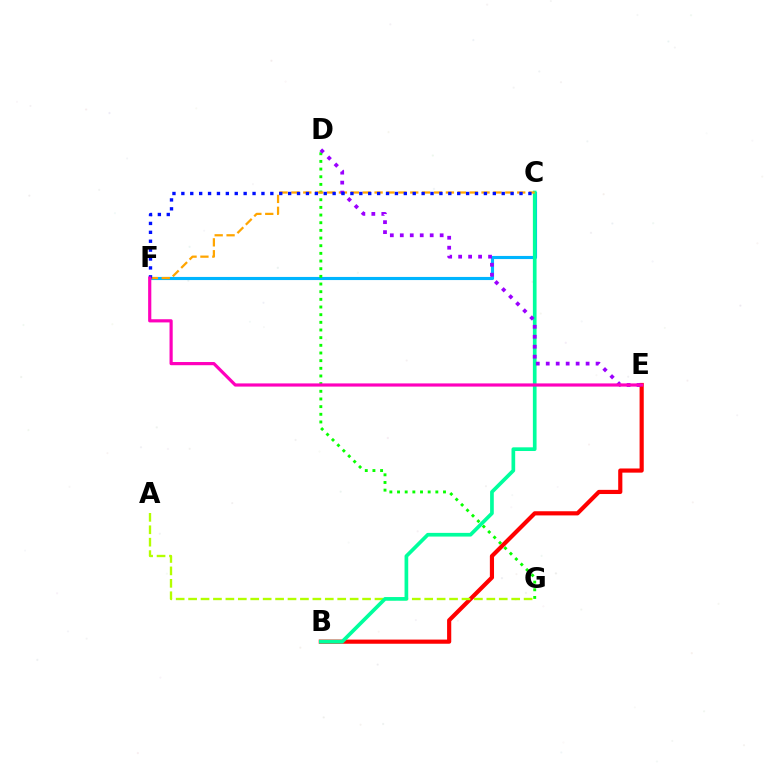{('B', 'E'): [{'color': '#ff0000', 'line_style': 'solid', 'thickness': 3.0}], ('C', 'F'): [{'color': '#00b5ff', 'line_style': 'solid', 'thickness': 2.25}, {'color': '#ffa500', 'line_style': 'dashed', 'thickness': 1.61}, {'color': '#0010ff', 'line_style': 'dotted', 'thickness': 2.42}], ('A', 'G'): [{'color': '#b3ff00', 'line_style': 'dashed', 'thickness': 1.69}], ('D', 'G'): [{'color': '#08ff00', 'line_style': 'dotted', 'thickness': 2.08}], ('B', 'C'): [{'color': '#00ff9d', 'line_style': 'solid', 'thickness': 2.65}], ('D', 'E'): [{'color': '#9b00ff', 'line_style': 'dotted', 'thickness': 2.71}], ('E', 'F'): [{'color': '#ff00bd', 'line_style': 'solid', 'thickness': 2.29}]}